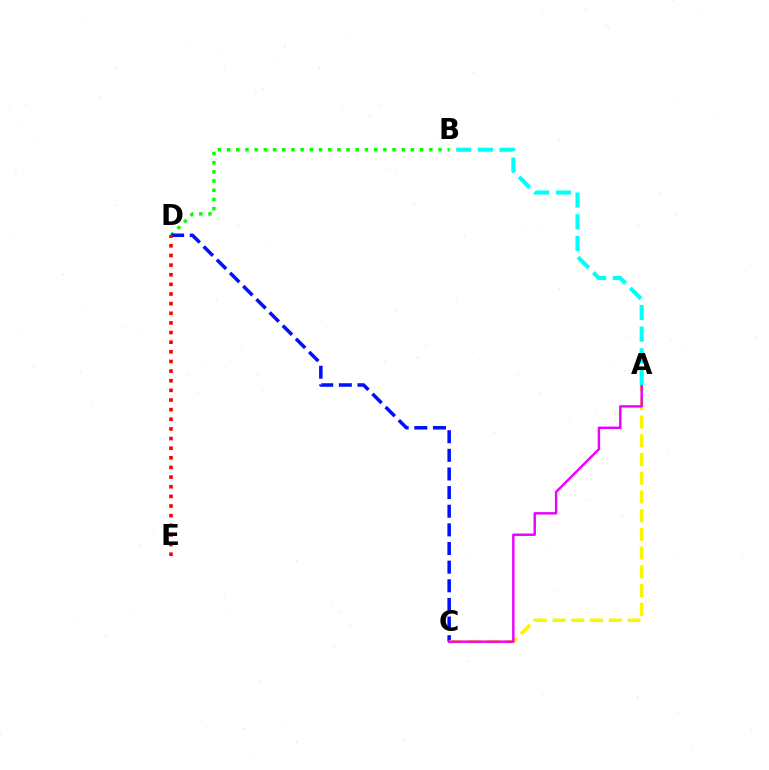{('B', 'D'): [{'color': '#08ff00', 'line_style': 'dotted', 'thickness': 2.5}], ('C', 'D'): [{'color': '#0010ff', 'line_style': 'dashed', 'thickness': 2.53}], ('A', 'C'): [{'color': '#fcf500', 'line_style': 'dashed', 'thickness': 2.54}, {'color': '#ee00ff', 'line_style': 'solid', 'thickness': 1.76}], ('A', 'B'): [{'color': '#00fff6', 'line_style': 'dashed', 'thickness': 2.94}], ('D', 'E'): [{'color': '#ff0000', 'line_style': 'dotted', 'thickness': 2.62}]}